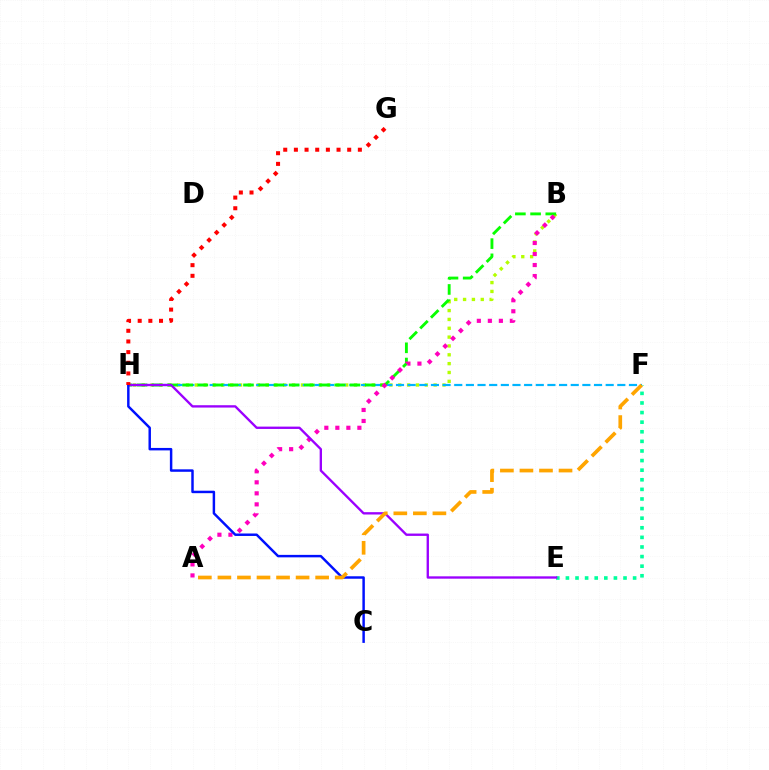{('B', 'H'): [{'color': '#b3ff00', 'line_style': 'dotted', 'thickness': 2.4}, {'color': '#08ff00', 'line_style': 'dashed', 'thickness': 2.07}], ('F', 'H'): [{'color': '#00b5ff', 'line_style': 'dashed', 'thickness': 1.58}], ('E', 'F'): [{'color': '#00ff9d', 'line_style': 'dotted', 'thickness': 2.61}], ('A', 'B'): [{'color': '#ff00bd', 'line_style': 'dotted', 'thickness': 2.99}], ('E', 'H'): [{'color': '#9b00ff', 'line_style': 'solid', 'thickness': 1.69}], ('C', 'H'): [{'color': '#0010ff', 'line_style': 'solid', 'thickness': 1.77}], ('G', 'H'): [{'color': '#ff0000', 'line_style': 'dotted', 'thickness': 2.9}], ('A', 'F'): [{'color': '#ffa500', 'line_style': 'dashed', 'thickness': 2.66}]}